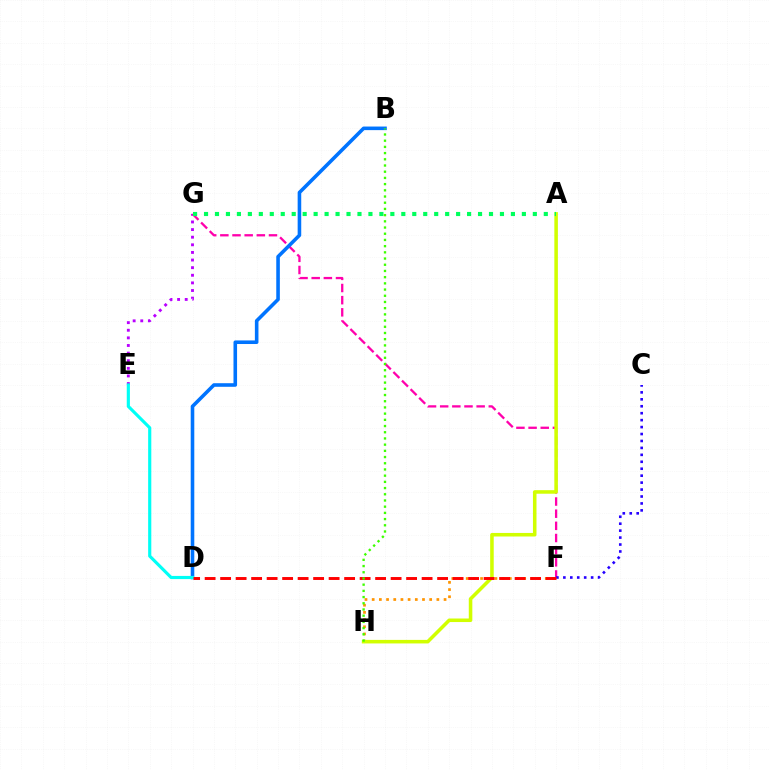{('F', 'H'): [{'color': '#ff9400', 'line_style': 'dotted', 'thickness': 1.95}], ('E', 'G'): [{'color': '#b900ff', 'line_style': 'dotted', 'thickness': 2.07}], ('F', 'G'): [{'color': '#ff00ac', 'line_style': 'dashed', 'thickness': 1.65}], ('B', 'D'): [{'color': '#0074ff', 'line_style': 'solid', 'thickness': 2.58}], ('A', 'H'): [{'color': '#d1ff00', 'line_style': 'solid', 'thickness': 2.55}], ('A', 'G'): [{'color': '#00ff5c', 'line_style': 'dotted', 'thickness': 2.98}], ('D', 'E'): [{'color': '#00fff6', 'line_style': 'solid', 'thickness': 2.27}], ('C', 'F'): [{'color': '#2500ff', 'line_style': 'dotted', 'thickness': 1.89}], ('D', 'F'): [{'color': '#ff0000', 'line_style': 'dashed', 'thickness': 2.11}], ('B', 'H'): [{'color': '#3dff00', 'line_style': 'dotted', 'thickness': 1.69}]}